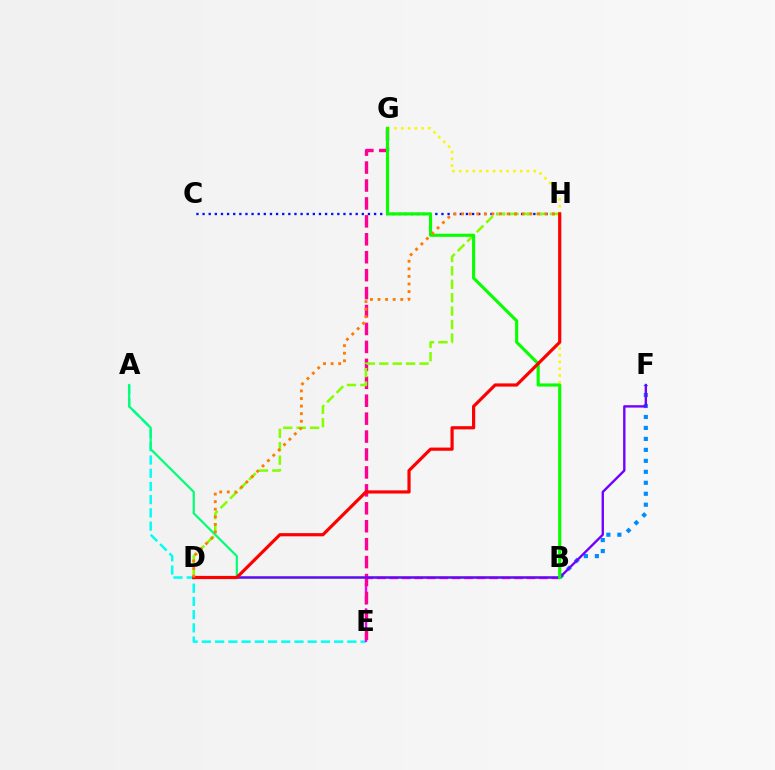{('A', 'E'): [{'color': '#00fff6', 'line_style': 'dashed', 'thickness': 1.8}], ('C', 'H'): [{'color': '#0010ff', 'line_style': 'dotted', 'thickness': 1.66}], ('B', 'F'): [{'color': '#008cff', 'line_style': 'dotted', 'thickness': 2.98}], ('A', 'B'): [{'color': '#00ff74', 'line_style': 'solid', 'thickness': 1.58}], ('B', 'E'): [{'color': '#ee00ff', 'line_style': 'dashed', 'thickness': 1.7}], ('E', 'G'): [{'color': '#ff0094', 'line_style': 'dashed', 'thickness': 2.44}], ('D', 'F'): [{'color': '#7200ff', 'line_style': 'solid', 'thickness': 1.71}], ('B', 'G'): [{'color': '#fcf500', 'line_style': 'dotted', 'thickness': 1.84}, {'color': '#08ff00', 'line_style': 'solid', 'thickness': 2.25}], ('D', 'H'): [{'color': '#84ff00', 'line_style': 'dashed', 'thickness': 1.82}, {'color': '#ff0000', 'line_style': 'solid', 'thickness': 2.29}, {'color': '#ff7c00', 'line_style': 'dotted', 'thickness': 2.06}]}